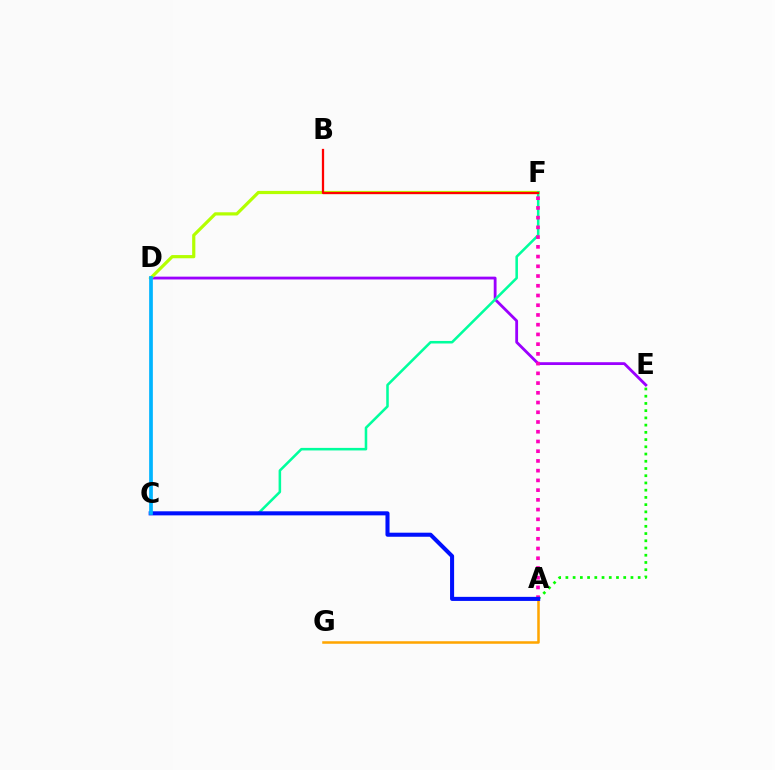{('A', 'E'): [{'color': '#08ff00', 'line_style': 'dotted', 'thickness': 1.96}], ('D', 'E'): [{'color': '#9b00ff', 'line_style': 'solid', 'thickness': 2.02}], ('A', 'G'): [{'color': '#ffa500', 'line_style': 'solid', 'thickness': 1.82}], ('D', 'F'): [{'color': '#b3ff00', 'line_style': 'solid', 'thickness': 2.3}], ('C', 'F'): [{'color': '#00ff9d', 'line_style': 'solid', 'thickness': 1.83}], ('A', 'F'): [{'color': '#ff00bd', 'line_style': 'dotted', 'thickness': 2.64}], ('A', 'C'): [{'color': '#0010ff', 'line_style': 'solid', 'thickness': 2.93}], ('C', 'D'): [{'color': '#00b5ff', 'line_style': 'solid', 'thickness': 2.67}], ('B', 'F'): [{'color': '#ff0000', 'line_style': 'solid', 'thickness': 1.63}]}